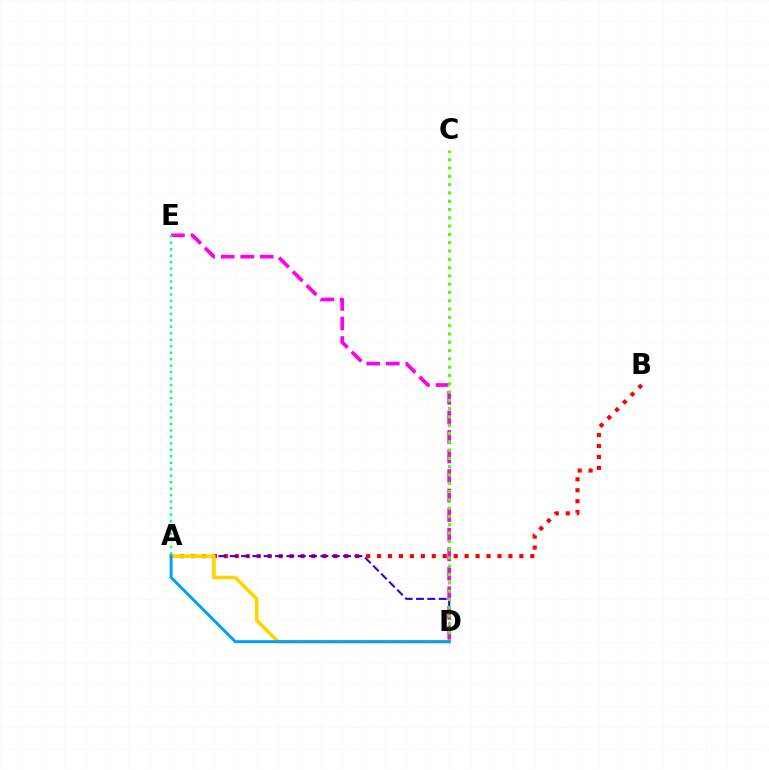{('A', 'B'): [{'color': '#ff0000', 'line_style': 'dotted', 'thickness': 2.97}], ('A', 'D'): [{'color': '#3700ff', 'line_style': 'dashed', 'thickness': 1.54}, {'color': '#ffd500', 'line_style': 'solid', 'thickness': 2.62}, {'color': '#009eff', 'line_style': 'solid', 'thickness': 2.12}], ('D', 'E'): [{'color': '#ff00ed', 'line_style': 'dashed', 'thickness': 2.65}], ('C', 'D'): [{'color': '#4fff00', 'line_style': 'dotted', 'thickness': 2.25}], ('A', 'E'): [{'color': '#00ff86', 'line_style': 'dotted', 'thickness': 1.76}]}